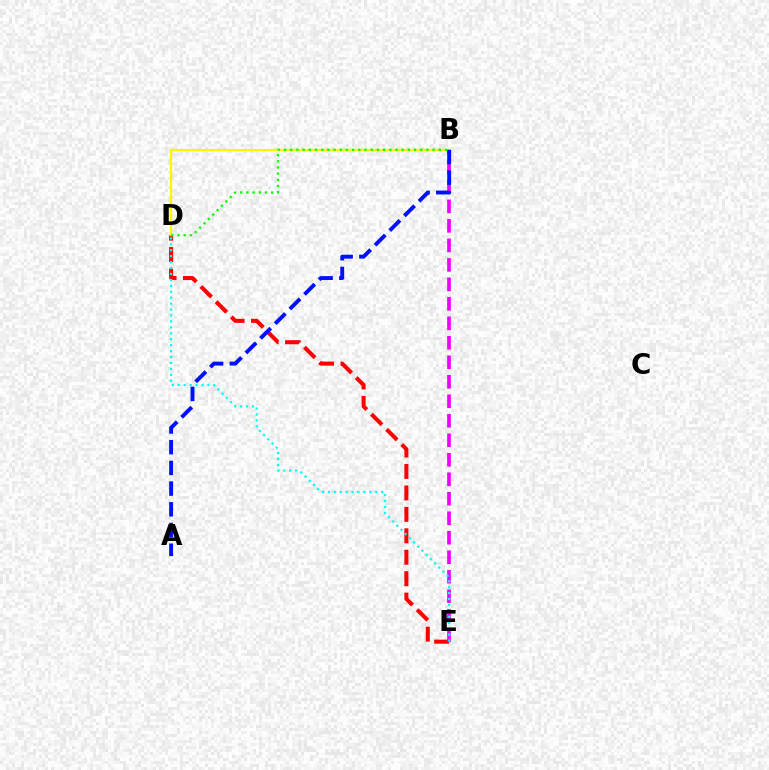{('D', 'E'): [{'color': '#ff0000', 'line_style': 'dashed', 'thickness': 2.91}, {'color': '#00fff6', 'line_style': 'dotted', 'thickness': 1.61}], ('B', 'E'): [{'color': '#ee00ff', 'line_style': 'dashed', 'thickness': 2.65}], ('B', 'D'): [{'color': '#fcf500', 'line_style': 'solid', 'thickness': 1.59}, {'color': '#08ff00', 'line_style': 'dotted', 'thickness': 1.68}], ('A', 'B'): [{'color': '#0010ff', 'line_style': 'dashed', 'thickness': 2.81}]}